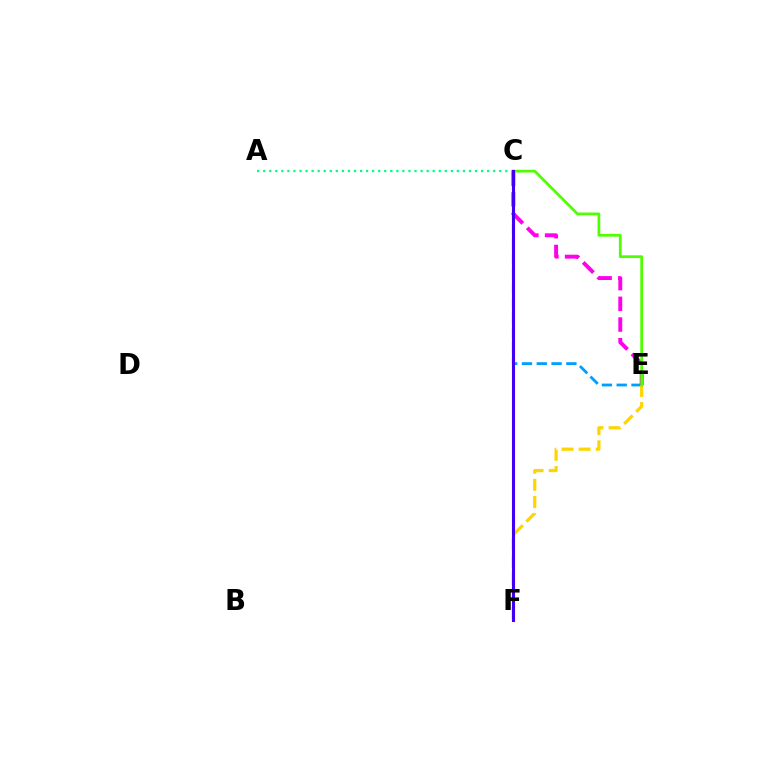{('C', 'E'): [{'color': '#009eff', 'line_style': 'dashed', 'thickness': 2.01}, {'color': '#ff00ed', 'line_style': 'dashed', 'thickness': 2.81}, {'color': '#4fff00', 'line_style': 'solid', 'thickness': 1.98}], ('E', 'F'): [{'color': '#ffd500', 'line_style': 'dashed', 'thickness': 2.33}], ('A', 'C'): [{'color': '#00ff86', 'line_style': 'dotted', 'thickness': 1.64}], ('C', 'F'): [{'color': '#ff0000', 'line_style': 'solid', 'thickness': 2.24}, {'color': '#3700ff', 'line_style': 'solid', 'thickness': 2.09}]}